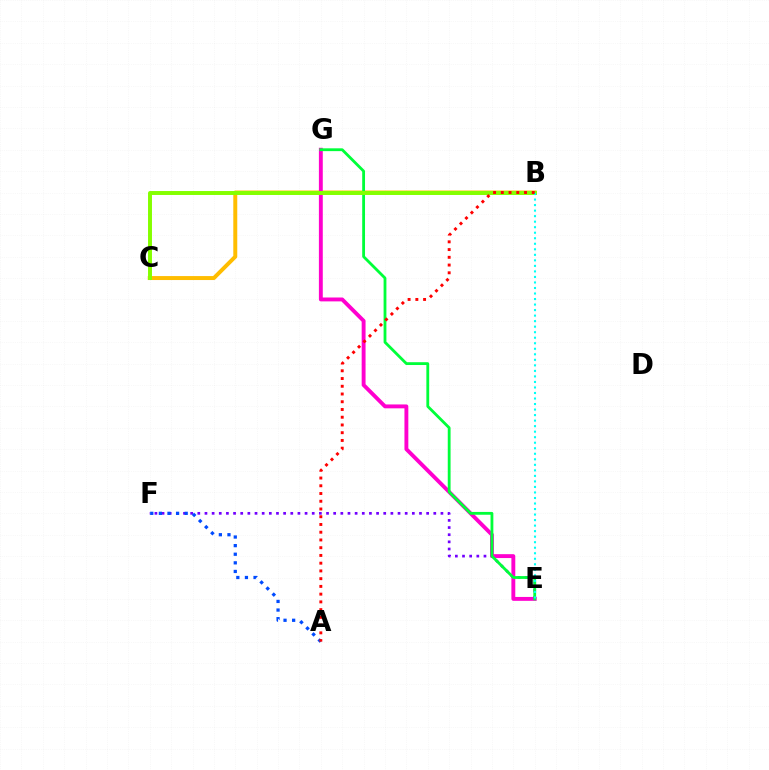{('E', 'F'): [{'color': '#7200ff', 'line_style': 'dotted', 'thickness': 1.94}], ('B', 'C'): [{'color': '#ffbd00', 'line_style': 'solid', 'thickness': 2.86}, {'color': '#84ff00', 'line_style': 'solid', 'thickness': 2.84}], ('A', 'F'): [{'color': '#004bff', 'line_style': 'dotted', 'thickness': 2.34}], ('E', 'G'): [{'color': '#ff00cf', 'line_style': 'solid', 'thickness': 2.8}, {'color': '#00ff39', 'line_style': 'solid', 'thickness': 2.03}], ('B', 'E'): [{'color': '#00fff6', 'line_style': 'dotted', 'thickness': 1.5}], ('A', 'B'): [{'color': '#ff0000', 'line_style': 'dotted', 'thickness': 2.1}]}